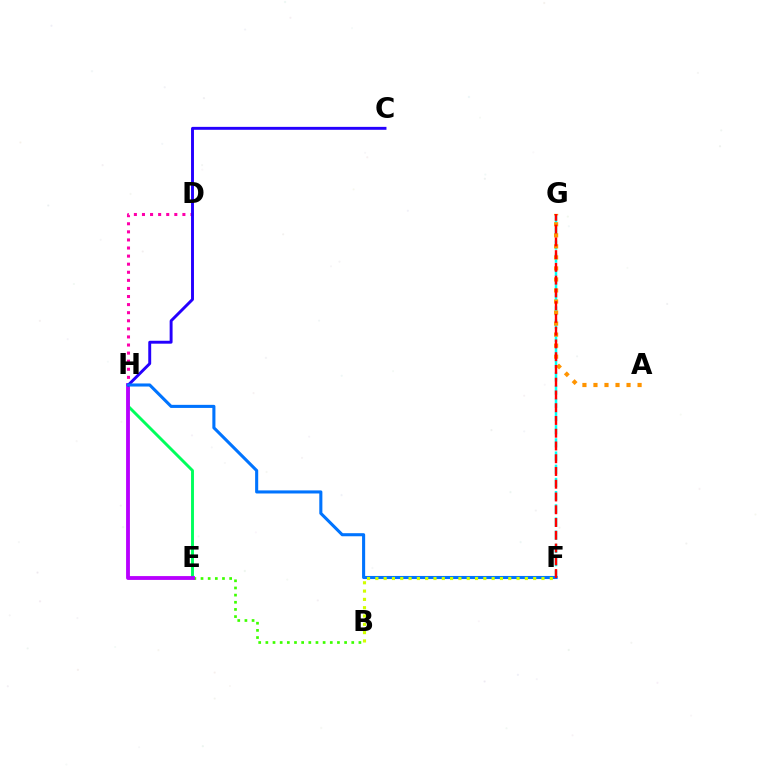{('B', 'E'): [{'color': '#3dff00', 'line_style': 'dotted', 'thickness': 1.94}], ('F', 'G'): [{'color': '#00fff6', 'line_style': 'dashed', 'thickness': 1.79}, {'color': '#ff0000', 'line_style': 'dashed', 'thickness': 1.73}], ('D', 'H'): [{'color': '#ff00ac', 'line_style': 'dotted', 'thickness': 2.2}], ('E', 'H'): [{'color': '#00ff5c', 'line_style': 'solid', 'thickness': 2.1}, {'color': '#b900ff', 'line_style': 'solid', 'thickness': 2.76}], ('C', 'H'): [{'color': '#2500ff', 'line_style': 'solid', 'thickness': 2.1}], ('F', 'H'): [{'color': '#0074ff', 'line_style': 'solid', 'thickness': 2.22}], ('B', 'F'): [{'color': '#d1ff00', 'line_style': 'dotted', 'thickness': 2.26}], ('A', 'G'): [{'color': '#ff9400', 'line_style': 'dotted', 'thickness': 3.0}]}